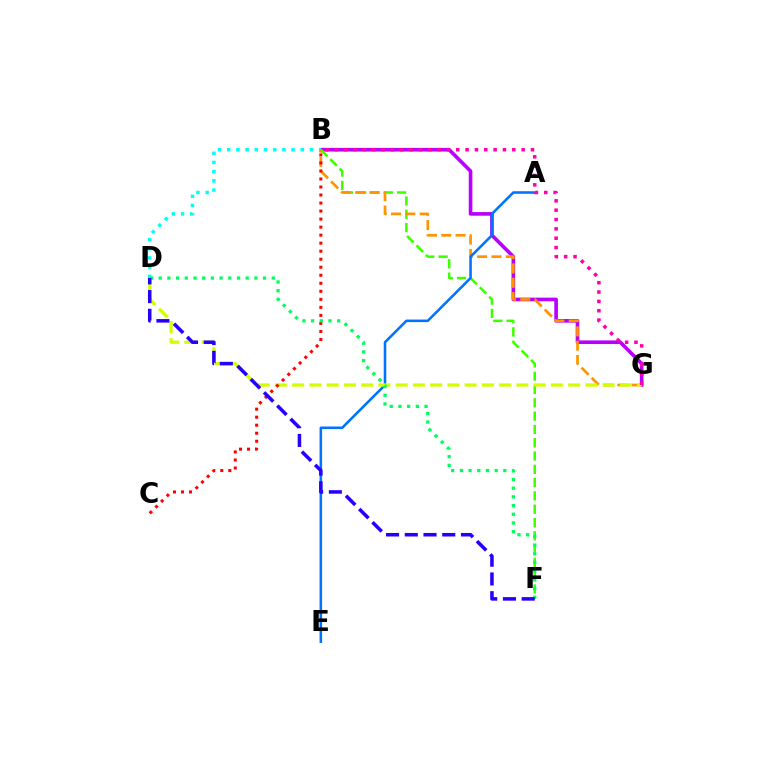{('B', 'G'): [{'color': '#b900ff', 'line_style': 'solid', 'thickness': 2.61}, {'color': '#ff9400', 'line_style': 'dashed', 'thickness': 1.95}, {'color': '#ff00ac', 'line_style': 'dotted', 'thickness': 2.54}], ('B', 'D'): [{'color': '#00fff6', 'line_style': 'dotted', 'thickness': 2.5}], ('B', 'F'): [{'color': '#3dff00', 'line_style': 'dashed', 'thickness': 1.81}], ('A', 'E'): [{'color': '#0074ff', 'line_style': 'solid', 'thickness': 1.84}], ('D', 'G'): [{'color': '#d1ff00', 'line_style': 'dashed', 'thickness': 2.34}], ('B', 'C'): [{'color': '#ff0000', 'line_style': 'dotted', 'thickness': 2.18}], ('D', 'F'): [{'color': '#00ff5c', 'line_style': 'dotted', 'thickness': 2.36}, {'color': '#2500ff', 'line_style': 'dashed', 'thickness': 2.54}]}